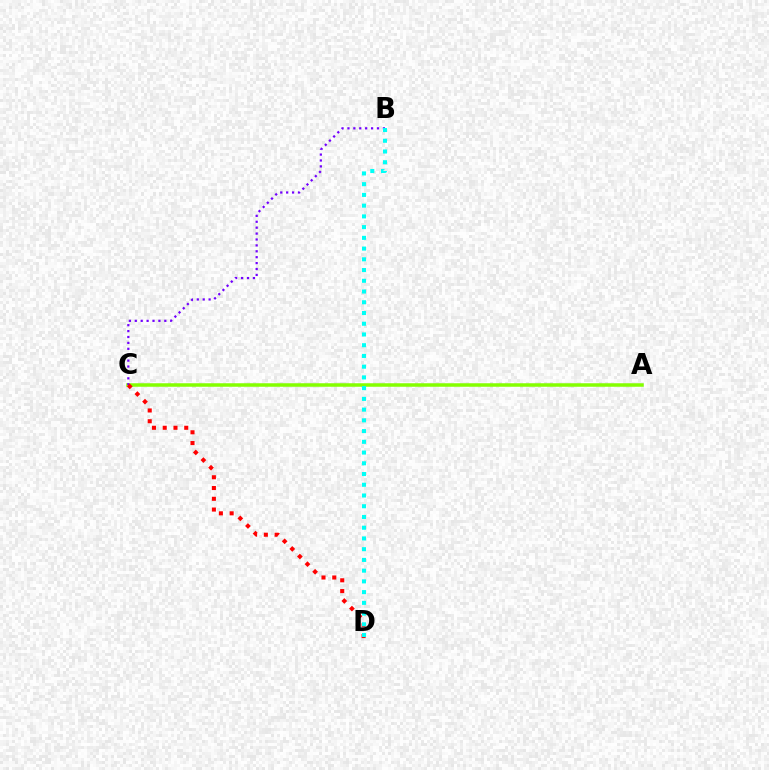{('A', 'C'): [{'color': '#84ff00', 'line_style': 'solid', 'thickness': 2.52}], ('B', 'C'): [{'color': '#7200ff', 'line_style': 'dotted', 'thickness': 1.6}], ('C', 'D'): [{'color': '#ff0000', 'line_style': 'dotted', 'thickness': 2.93}], ('B', 'D'): [{'color': '#00fff6', 'line_style': 'dotted', 'thickness': 2.92}]}